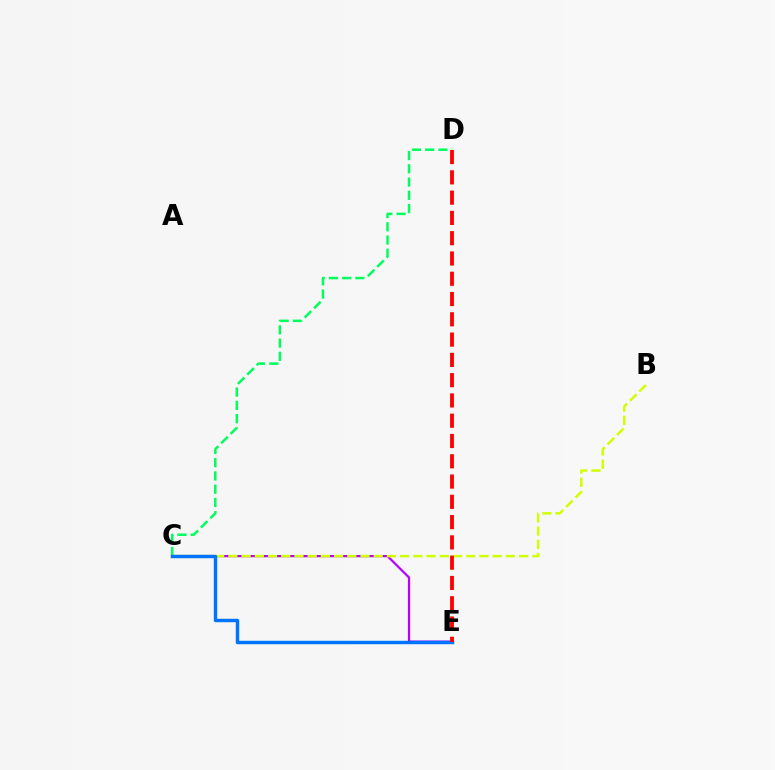{('C', 'D'): [{'color': '#00ff5c', 'line_style': 'dashed', 'thickness': 1.8}], ('C', 'E'): [{'color': '#b900ff', 'line_style': 'solid', 'thickness': 1.61}, {'color': '#0074ff', 'line_style': 'solid', 'thickness': 2.47}], ('B', 'C'): [{'color': '#d1ff00', 'line_style': 'dashed', 'thickness': 1.79}], ('D', 'E'): [{'color': '#ff0000', 'line_style': 'dashed', 'thickness': 2.75}]}